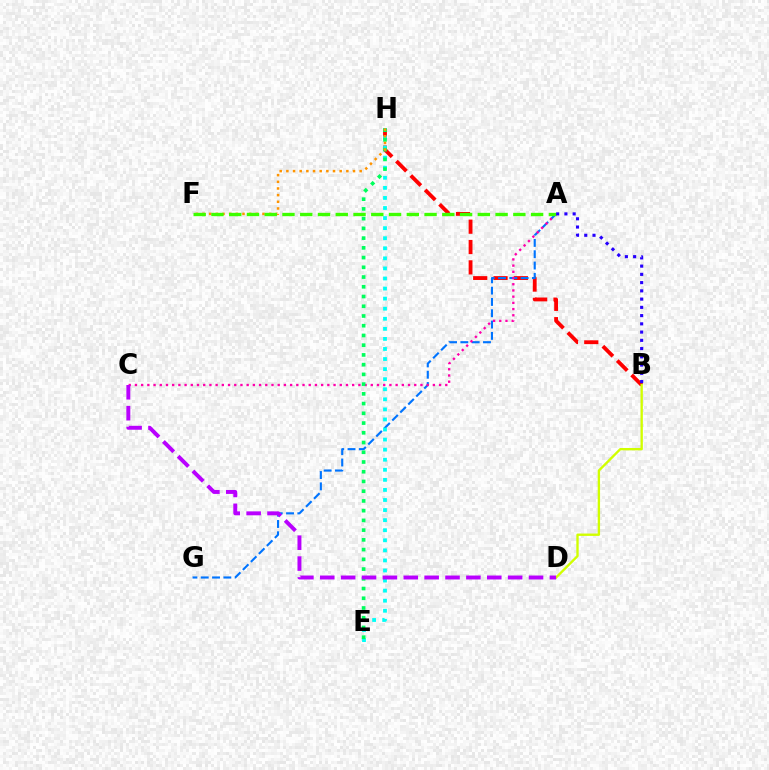{('B', 'H'): [{'color': '#ff0000', 'line_style': 'dashed', 'thickness': 2.76}], ('A', 'G'): [{'color': '#0074ff', 'line_style': 'dashed', 'thickness': 1.54}], ('E', 'H'): [{'color': '#00fff6', 'line_style': 'dotted', 'thickness': 2.74}, {'color': '#00ff5c', 'line_style': 'dotted', 'thickness': 2.64}], ('A', 'C'): [{'color': '#ff00ac', 'line_style': 'dotted', 'thickness': 1.69}], ('B', 'D'): [{'color': '#d1ff00', 'line_style': 'solid', 'thickness': 1.7}], ('F', 'H'): [{'color': '#ff9400', 'line_style': 'dotted', 'thickness': 1.81}], ('C', 'D'): [{'color': '#b900ff', 'line_style': 'dashed', 'thickness': 2.84}], ('A', 'F'): [{'color': '#3dff00', 'line_style': 'dashed', 'thickness': 2.41}], ('A', 'B'): [{'color': '#2500ff', 'line_style': 'dotted', 'thickness': 2.24}]}